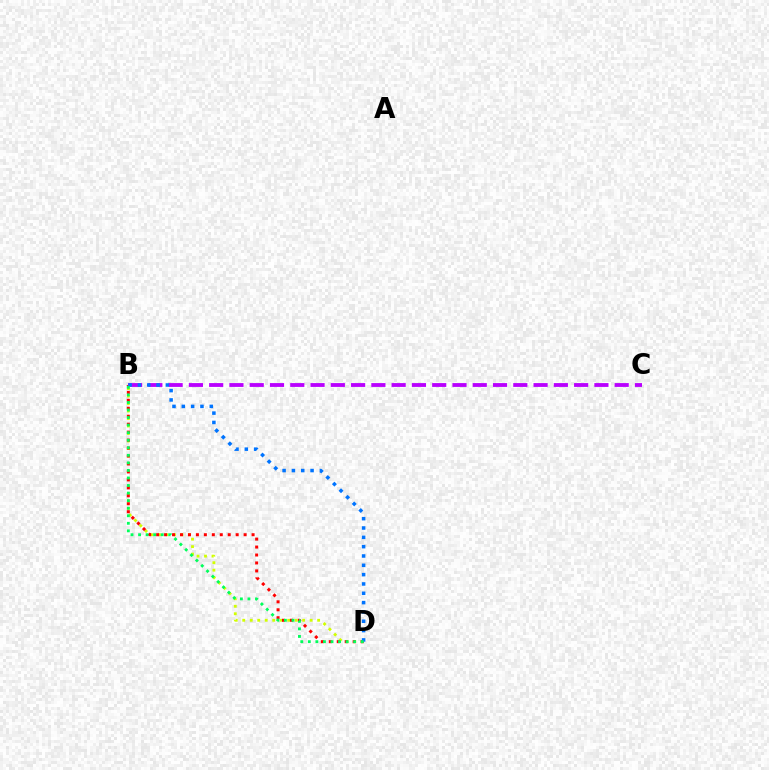{('B', 'D'): [{'color': '#d1ff00', 'line_style': 'dotted', 'thickness': 2.03}, {'color': '#ff0000', 'line_style': 'dotted', 'thickness': 2.16}, {'color': '#0074ff', 'line_style': 'dotted', 'thickness': 2.53}, {'color': '#00ff5c', 'line_style': 'dotted', 'thickness': 2.05}], ('B', 'C'): [{'color': '#b900ff', 'line_style': 'dashed', 'thickness': 2.75}]}